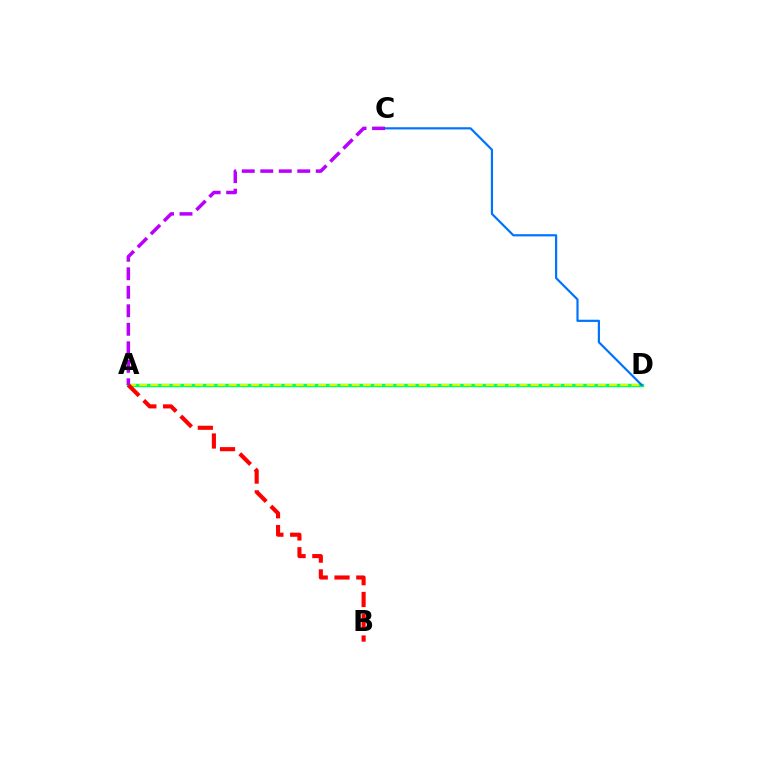{('A', 'D'): [{'color': '#00ff5c', 'line_style': 'solid', 'thickness': 2.47}, {'color': '#d1ff00', 'line_style': 'dashed', 'thickness': 1.52}], ('A', 'B'): [{'color': '#ff0000', 'line_style': 'dashed', 'thickness': 2.96}], ('C', 'D'): [{'color': '#0074ff', 'line_style': 'solid', 'thickness': 1.58}], ('A', 'C'): [{'color': '#b900ff', 'line_style': 'dashed', 'thickness': 2.51}]}